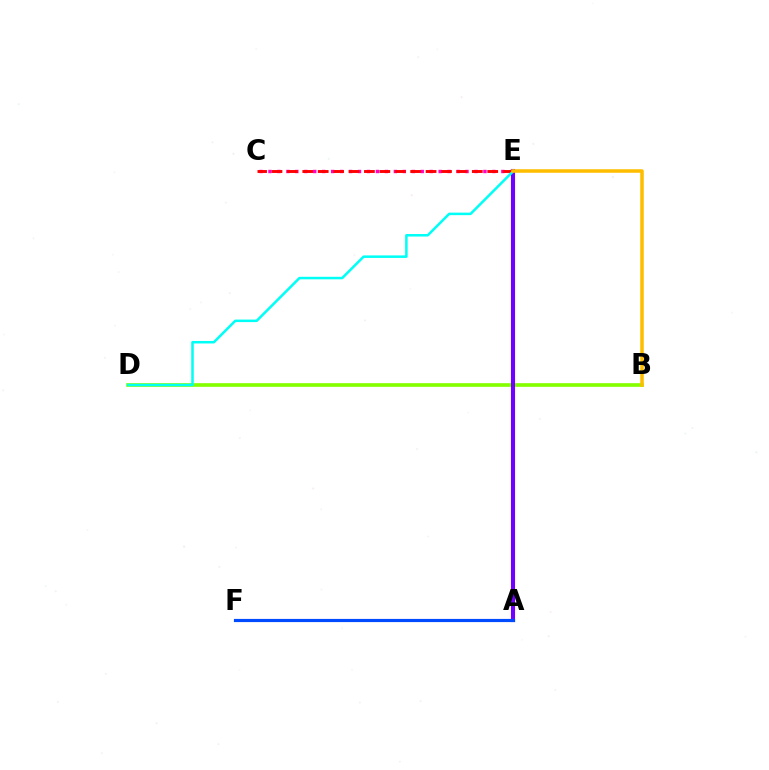{('B', 'D'): [{'color': '#84ff00', 'line_style': 'solid', 'thickness': 2.64}], ('A', 'E'): [{'color': '#7200ff', 'line_style': 'solid', 'thickness': 2.94}], ('C', 'E'): [{'color': '#ff00cf', 'line_style': 'dotted', 'thickness': 2.43}, {'color': '#ff0000', 'line_style': 'dashed', 'thickness': 2.09}], ('A', 'F'): [{'color': '#00ff39', 'line_style': 'solid', 'thickness': 2.11}, {'color': '#004bff', 'line_style': 'solid', 'thickness': 2.28}], ('D', 'E'): [{'color': '#00fff6', 'line_style': 'solid', 'thickness': 1.81}], ('B', 'E'): [{'color': '#ffbd00', 'line_style': 'solid', 'thickness': 2.55}]}